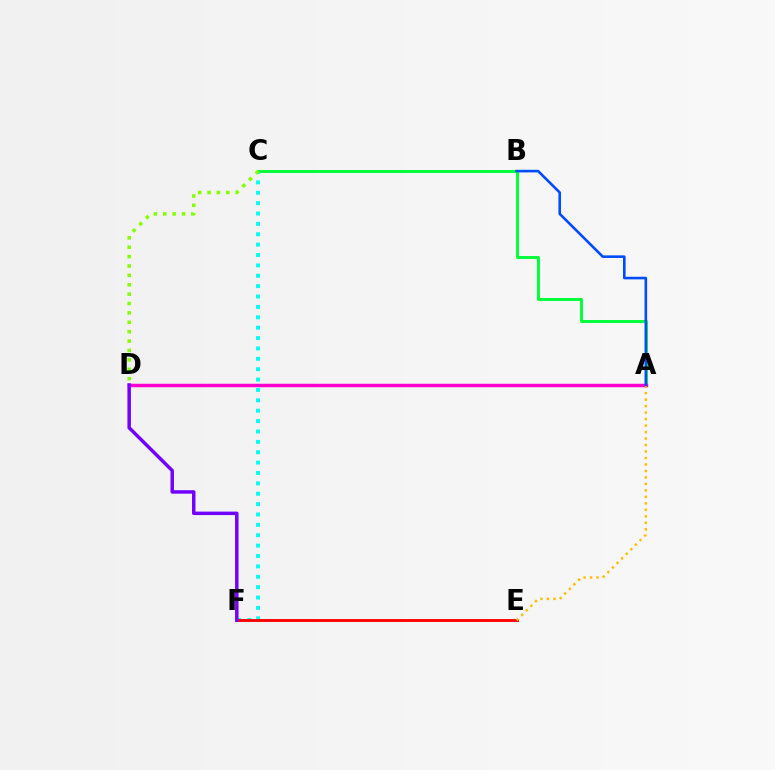{('C', 'F'): [{'color': '#00fff6', 'line_style': 'dotted', 'thickness': 2.82}], ('A', 'C'): [{'color': '#00ff39', 'line_style': 'solid', 'thickness': 2.13}], ('A', 'D'): [{'color': '#ff00cf', 'line_style': 'solid', 'thickness': 2.5}], ('E', 'F'): [{'color': '#ff0000', 'line_style': 'solid', 'thickness': 2.07}], ('A', 'E'): [{'color': '#ffbd00', 'line_style': 'dotted', 'thickness': 1.76}], ('D', 'F'): [{'color': '#7200ff', 'line_style': 'solid', 'thickness': 2.5}], ('C', 'D'): [{'color': '#84ff00', 'line_style': 'dotted', 'thickness': 2.55}], ('A', 'B'): [{'color': '#004bff', 'line_style': 'solid', 'thickness': 1.88}]}